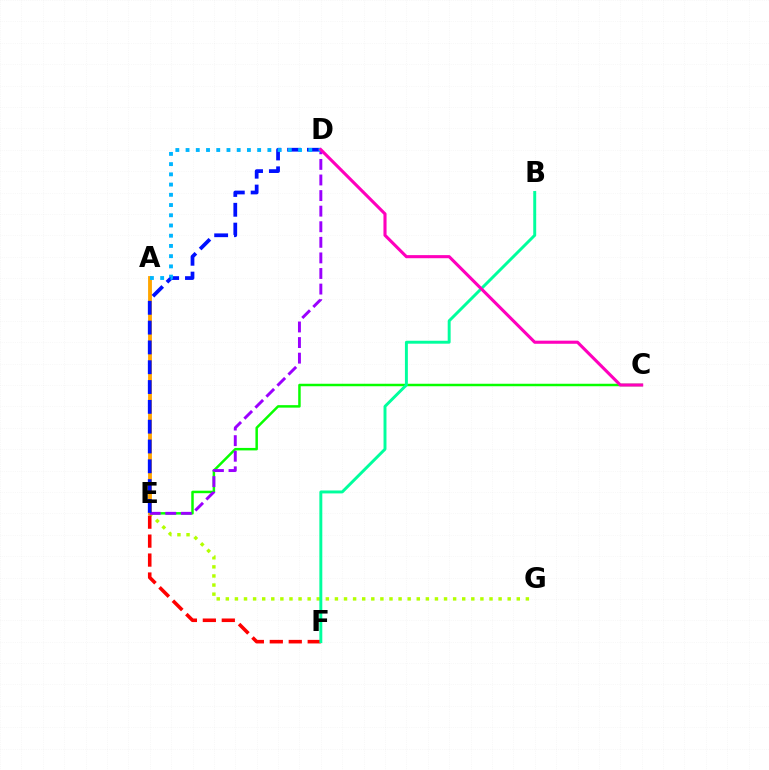{('E', 'G'): [{'color': '#b3ff00', 'line_style': 'dotted', 'thickness': 2.47}], ('E', 'F'): [{'color': '#ff0000', 'line_style': 'dashed', 'thickness': 2.57}], ('C', 'E'): [{'color': '#08ff00', 'line_style': 'solid', 'thickness': 1.79}], ('A', 'E'): [{'color': '#ffa500', 'line_style': 'solid', 'thickness': 2.77}], ('D', 'E'): [{'color': '#9b00ff', 'line_style': 'dashed', 'thickness': 2.12}, {'color': '#0010ff', 'line_style': 'dashed', 'thickness': 2.69}], ('A', 'D'): [{'color': '#00b5ff', 'line_style': 'dotted', 'thickness': 2.78}], ('B', 'F'): [{'color': '#00ff9d', 'line_style': 'solid', 'thickness': 2.11}], ('C', 'D'): [{'color': '#ff00bd', 'line_style': 'solid', 'thickness': 2.23}]}